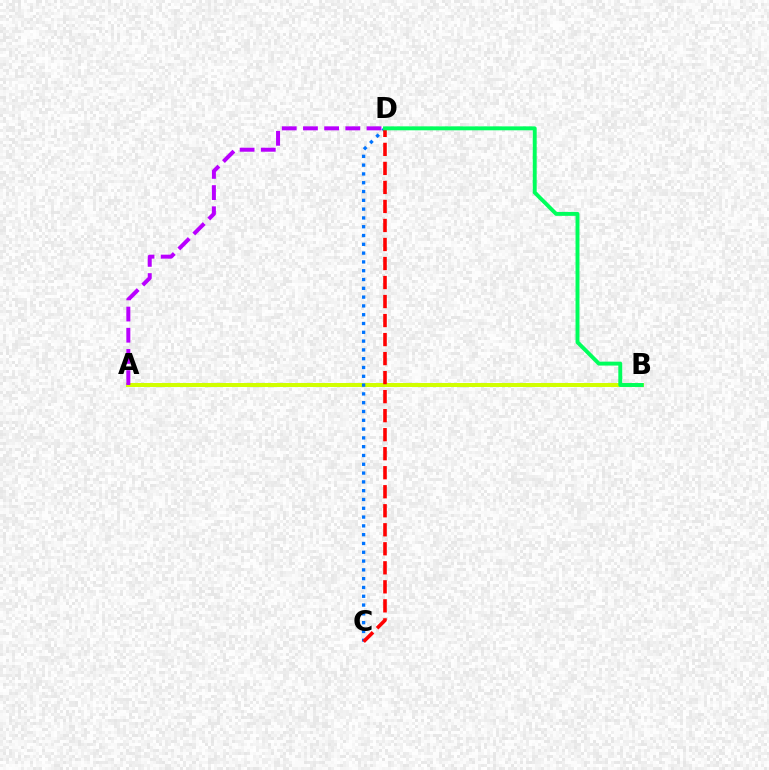{('A', 'B'): [{'color': '#d1ff00', 'line_style': 'solid', 'thickness': 2.89}], ('C', 'D'): [{'color': '#0074ff', 'line_style': 'dotted', 'thickness': 2.39}, {'color': '#ff0000', 'line_style': 'dashed', 'thickness': 2.58}], ('A', 'D'): [{'color': '#b900ff', 'line_style': 'dashed', 'thickness': 2.88}], ('B', 'D'): [{'color': '#00ff5c', 'line_style': 'solid', 'thickness': 2.83}]}